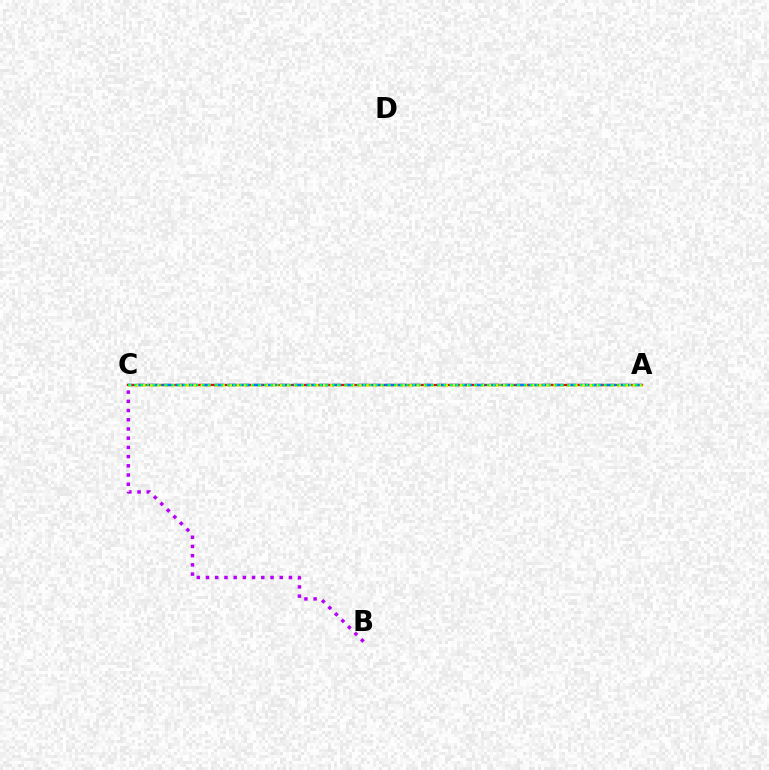{('A', 'C'): [{'color': '#ff0000', 'line_style': 'solid', 'thickness': 1.66}, {'color': '#0074ff', 'line_style': 'dashed', 'thickness': 1.78}, {'color': '#d1ff00', 'line_style': 'dotted', 'thickness': 1.96}, {'color': '#00ff5c', 'line_style': 'dotted', 'thickness': 1.68}], ('B', 'C'): [{'color': '#b900ff', 'line_style': 'dotted', 'thickness': 2.5}]}